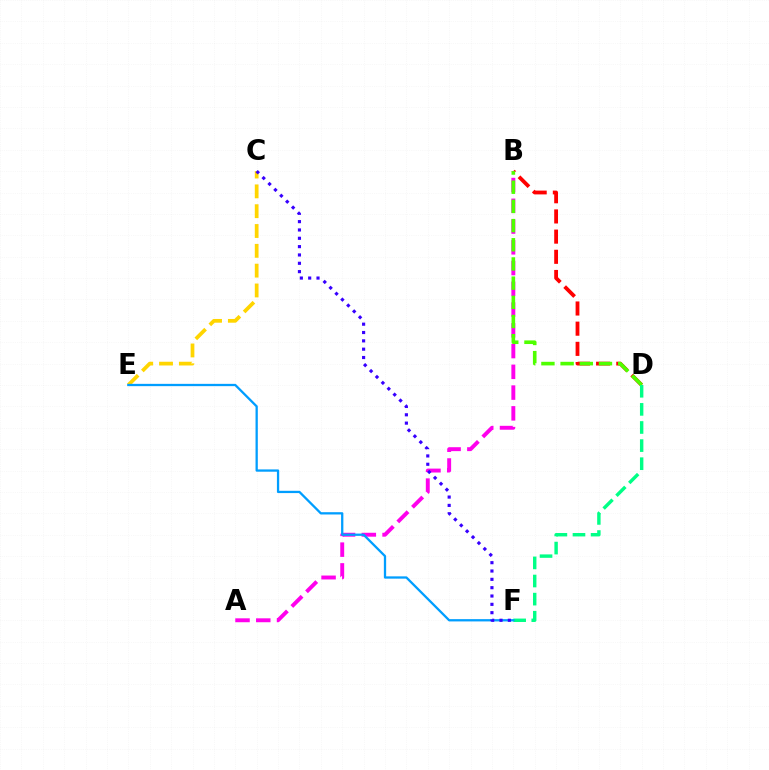{('A', 'B'): [{'color': '#ff00ed', 'line_style': 'dashed', 'thickness': 2.82}], ('C', 'E'): [{'color': '#ffd500', 'line_style': 'dashed', 'thickness': 2.69}], ('B', 'D'): [{'color': '#ff0000', 'line_style': 'dashed', 'thickness': 2.74}, {'color': '#4fff00', 'line_style': 'dashed', 'thickness': 2.61}], ('D', 'F'): [{'color': '#00ff86', 'line_style': 'dashed', 'thickness': 2.46}], ('E', 'F'): [{'color': '#009eff', 'line_style': 'solid', 'thickness': 1.65}], ('C', 'F'): [{'color': '#3700ff', 'line_style': 'dotted', 'thickness': 2.26}]}